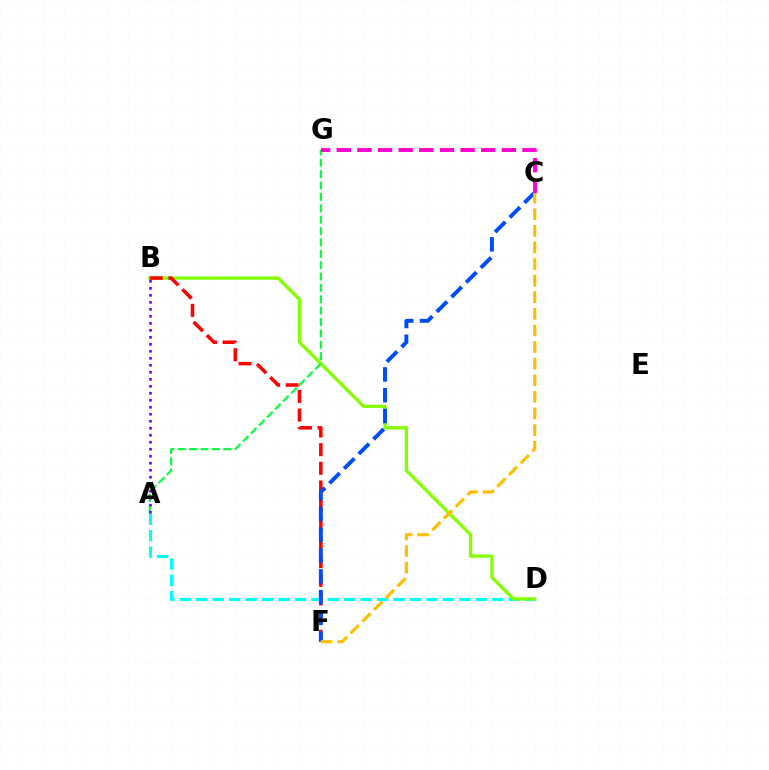{('A', 'D'): [{'color': '#00fff6', 'line_style': 'dashed', 'thickness': 2.23}], ('B', 'D'): [{'color': '#84ff00', 'line_style': 'solid', 'thickness': 2.37}], ('B', 'F'): [{'color': '#ff0000', 'line_style': 'dashed', 'thickness': 2.54}], ('A', 'G'): [{'color': '#00ff39', 'line_style': 'dashed', 'thickness': 1.55}], ('C', 'F'): [{'color': '#004bff', 'line_style': 'dashed', 'thickness': 2.82}, {'color': '#ffbd00', 'line_style': 'dashed', 'thickness': 2.26}], ('A', 'B'): [{'color': '#7200ff', 'line_style': 'dotted', 'thickness': 1.9}], ('C', 'G'): [{'color': '#ff00cf', 'line_style': 'dashed', 'thickness': 2.8}]}